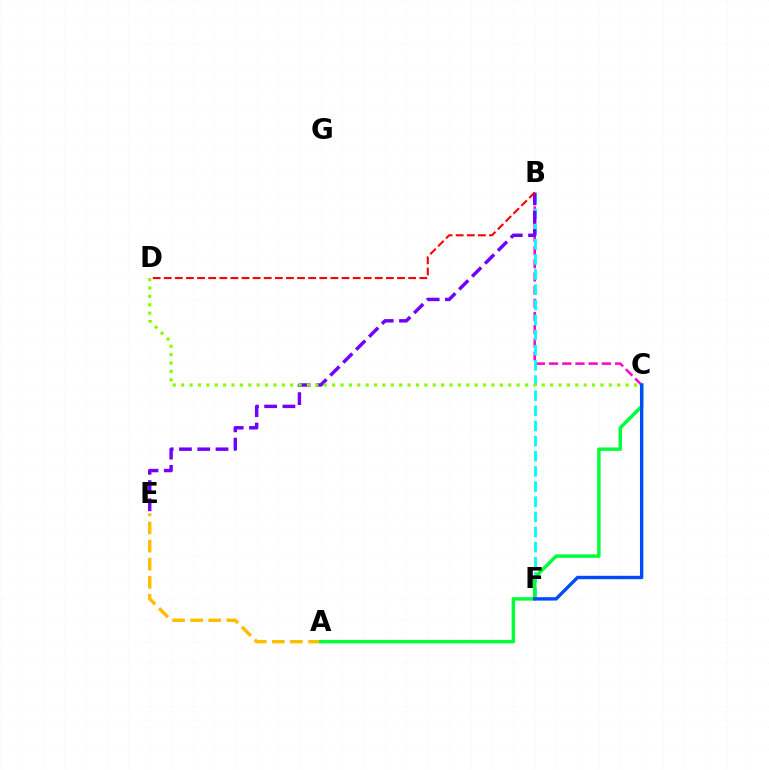{('B', 'C'): [{'color': '#ff00cf', 'line_style': 'dashed', 'thickness': 1.79}], ('A', 'E'): [{'color': '#ffbd00', 'line_style': 'dashed', 'thickness': 2.46}], ('B', 'F'): [{'color': '#00fff6', 'line_style': 'dashed', 'thickness': 2.06}], ('B', 'E'): [{'color': '#7200ff', 'line_style': 'dashed', 'thickness': 2.48}], ('B', 'D'): [{'color': '#ff0000', 'line_style': 'dashed', 'thickness': 1.51}], ('C', 'D'): [{'color': '#84ff00', 'line_style': 'dotted', 'thickness': 2.28}], ('A', 'C'): [{'color': '#00ff39', 'line_style': 'solid', 'thickness': 2.48}], ('C', 'F'): [{'color': '#004bff', 'line_style': 'solid', 'thickness': 2.44}]}